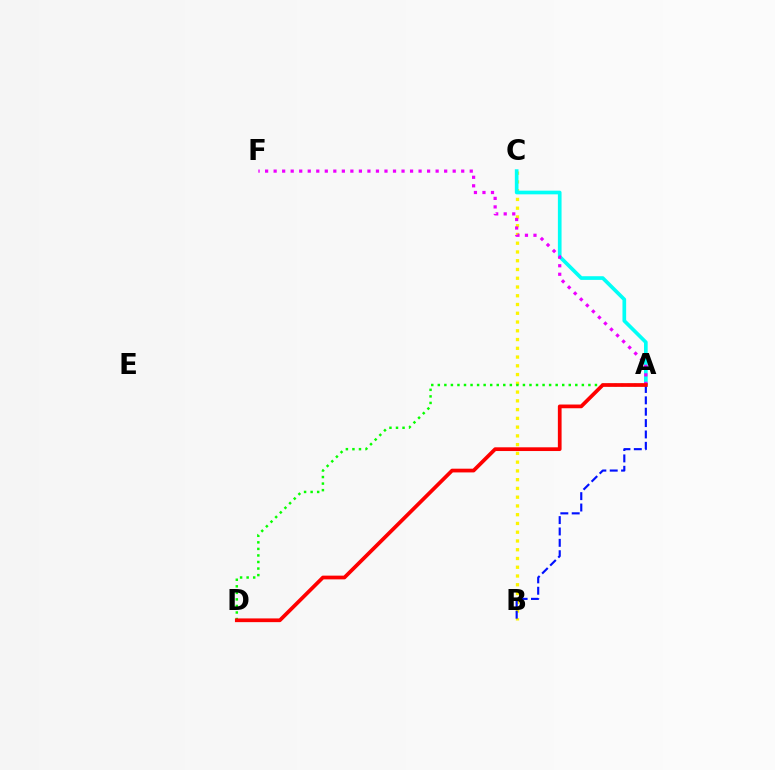{('B', 'C'): [{'color': '#fcf500', 'line_style': 'dotted', 'thickness': 2.38}], ('A', 'D'): [{'color': '#08ff00', 'line_style': 'dotted', 'thickness': 1.78}, {'color': '#ff0000', 'line_style': 'solid', 'thickness': 2.68}], ('A', 'C'): [{'color': '#00fff6', 'line_style': 'solid', 'thickness': 2.64}], ('A', 'B'): [{'color': '#0010ff', 'line_style': 'dashed', 'thickness': 1.54}], ('A', 'F'): [{'color': '#ee00ff', 'line_style': 'dotted', 'thickness': 2.32}]}